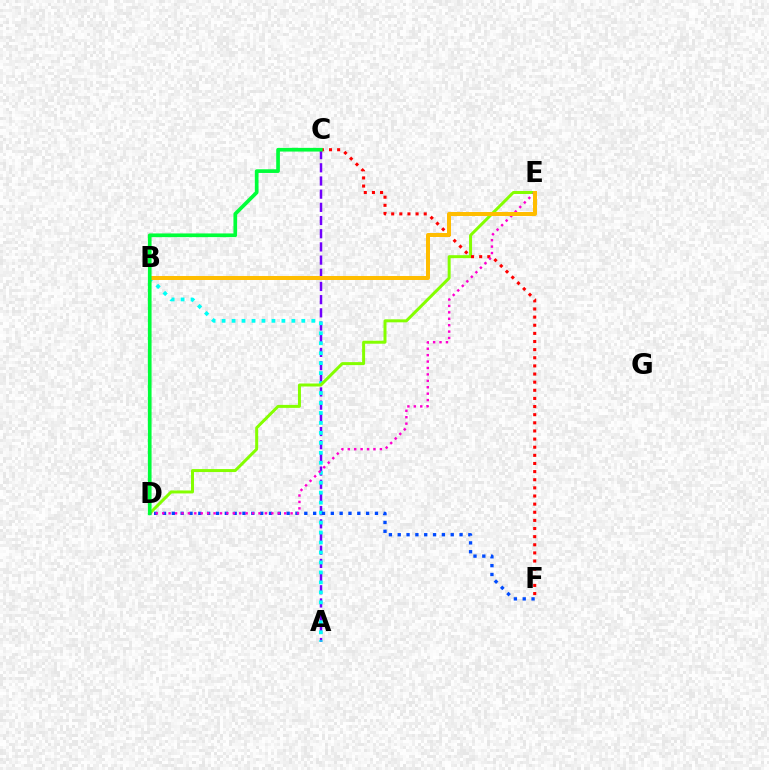{('A', 'C'): [{'color': '#7200ff', 'line_style': 'dashed', 'thickness': 1.79}], ('A', 'B'): [{'color': '#00fff6', 'line_style': 'dotted', 'thickness': 2.71}], ('D', 'F'): [{'color': '#004bff', 'line_style': 'dotted', 'thickness': 2.4}], ('D', 'E'): [{'color': '#84ff00', 'line_style': 'solid', 'thickness': 2.15}, {'color': '#ff00cf', 'line_style': 'dotted', 'thickness': 1.74}], ('C', 'F'): [{'color': '#ff0000', 'line_style': 'dotted', 'thickness': 2.21}], ('B', 'E'): [{'color': '#ffbd00', 'line_style': 'solid', 'thickness': 2.88}], ('C', 'D'): [{'color': '#00ff39', 'line_style': 'solid', 'thickness': 2.65}]}